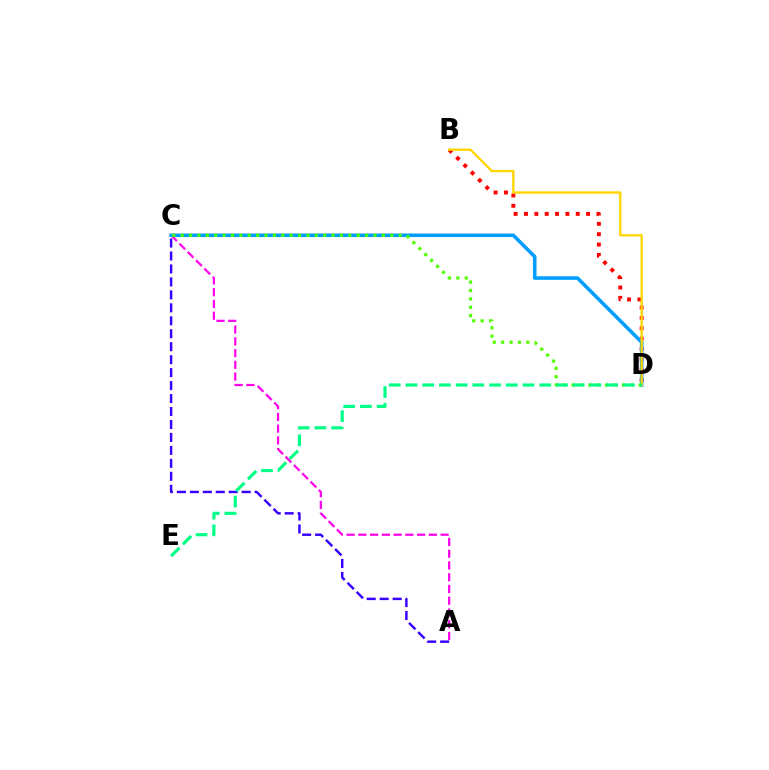{('A', 'C'): [{'color': '#ff00ed', 'line_style': 'dashed', 'thickness': 1.6}, {'color': '#3700ff', 'line_style': 'dashed', 'thickness': 1.76}], ('B', 'D'): [{'color': '#ff0000', 'line_style': 'dotted', 'thickness': 2.81}, {'color': '#ffd500', 'line_style': 'solid', 'thickness': 1.69}], ('C', 'D'): [{'color': '#009eff', 'line_style': 'solid', 'thickness': 2.57}, {'color': '#4fff00', 'line_style': 'dotted', 'thickness': 2.28}], ('D', 'E'): [{'color': '#00ff86', 'line_style': 'dashed', 'thickness': 2.27}]}